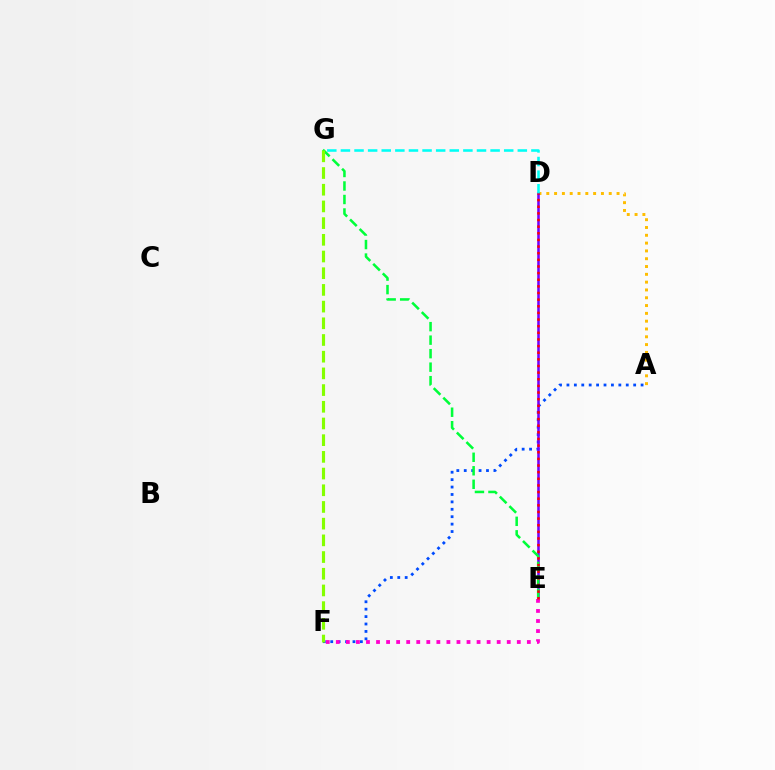{('A', 'F'): [{'color': '#004bff', 'line_style': 'dotted', 'thickness': 2.01}], ('A', 'D'): [{'color': '#ffbd00', 'line_style': 'dotted', 'thickness': 2.12}], ('D', 'E'): [{'color': '#7200ff', 'line_style': 'solid', 'thickness': 1.84}, {'color': '#ff0000', 'line_style': 'dotted', 'thickness': 1.8}], ('D', 'G'): [{'color': '#00fff6', 'line_style': 'dashed', 'thickness': 1.85}], ('E', 'G'): [{'color': '#00ff39', 'line_style': 'dashed', 'thickness': 1.83}], ('E', 'F'): [{'color': '#ff00cf', 'line_style': 'dotted', 'thickness': 2.73}], ('F', 'G'): [{'color': '#84ff00', 'line_style': 'dashed', 'thickness': 2.27}]}